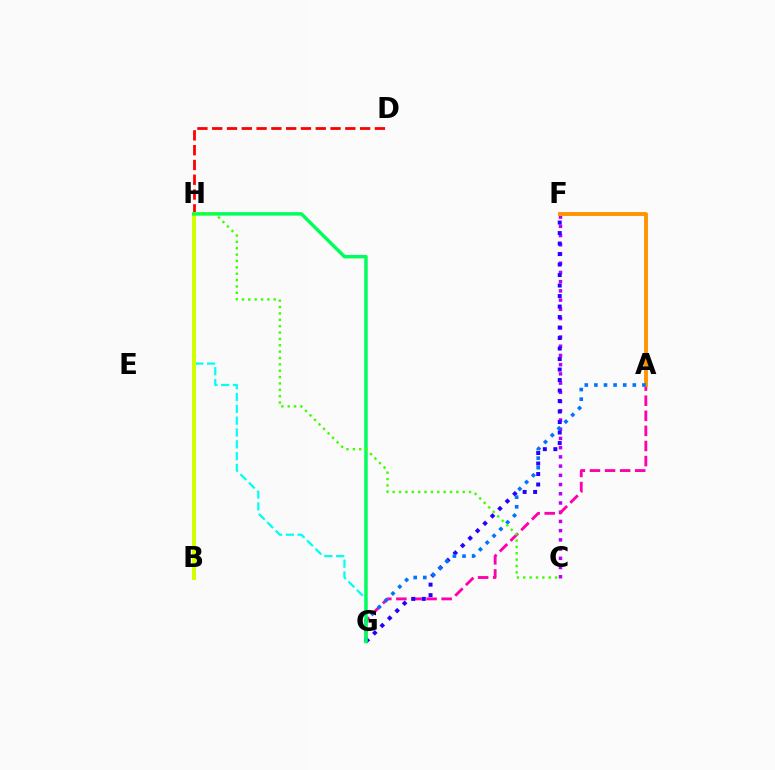{('C', 'F'): [{'color': '#b900ff', 'line_style': 'dotted', 'thickness': 2.51}], ('A', 'G'): [{'color': '#ff00ac', 'line_style': 'dashed', 'thickness': 2.05}, {'color': '#0074ff', 'line_style': 'dotted', 'thickness': 2.61}], ('G', 'H'): [{'color': '#00fff6', 'line_style': 'dashed', 'thickness': 1.61}, {'color': '#00ff5c', 'line_style': 'solid', 'thickness': 2.5}], ('F', 'G'): [{'color': '#2500ff', 'line_style': 'dotted', 'thickness': 2.85}], ('D', 'H'): [{'color': '#ff0000', 'line_style': 'dashed', 'thickness': 2.01}], ('A', 'F'): [{'color': '#ff9400', 'line_style': 'solid', 'thickness': 2.78}], ('B', 'H'): [{'color': '#d1ff00', 'line_style': 'solid', 'thickness': 2.88}], ('C', 'H'): [{'color': '#3dff00', 'line_style': 'dotted', 'thickness': 1.73}]}